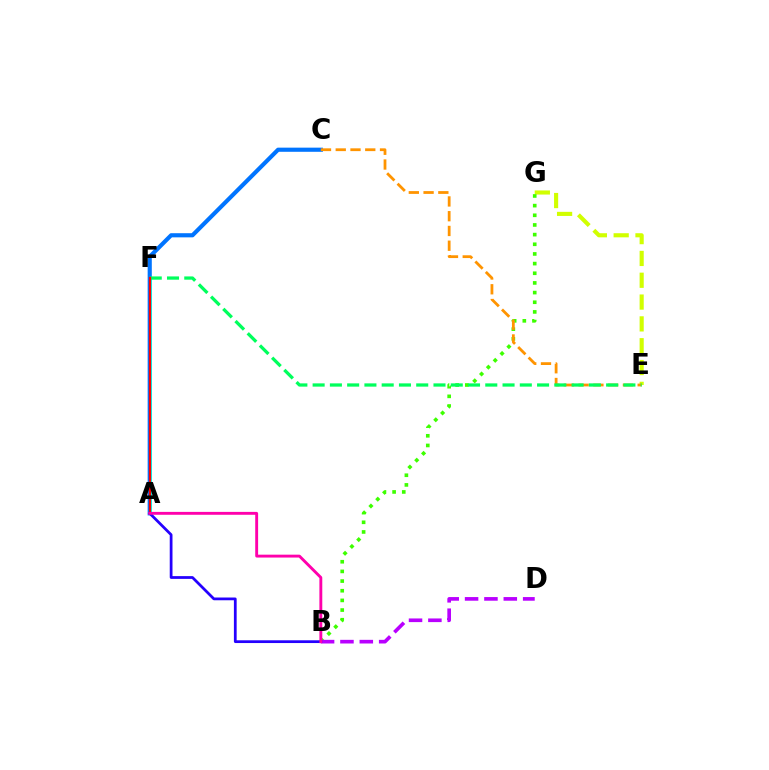{('E', 'G'): [{'color': '#d1ff00', 'line_style': 'dashed', 'thickness': 2.96}], ('B', 'G'): [{'color': '#3dff00', 'line_style': 'dotted', 'thickness': 2.63}], ('A', 'C'): [{'color': '#0074ff', 'line_style': 'solid', 'thickness': 2.99}], ('B', 'D'): [{'color': '#b900ff', 'line_style': 'dashed', 'thickness': 2.63}], ('C', 'E'): [{'color': '#ff9400', 'line_style': 'dashed', 'thickness': 2.01}], ('A', 'F'): [{'color': '#00fff6', 'line_style': 'solid', 'thickness': 2.19}, {'color': '#ff0000', 'line_style': 'solid', 'thickness': 1.61}], ('E', 'F'): [{'color': '#00ff5c', 'line_style': 'dashed', 'thickness': 2.35}], ('A', 'B'): [{'color': '#2500ff', 'line_style': 'solid', 'thickness': 1.98}, {'color': '#ff00ac', 'line_style': 'solid', 'thickness': 2.08}]}